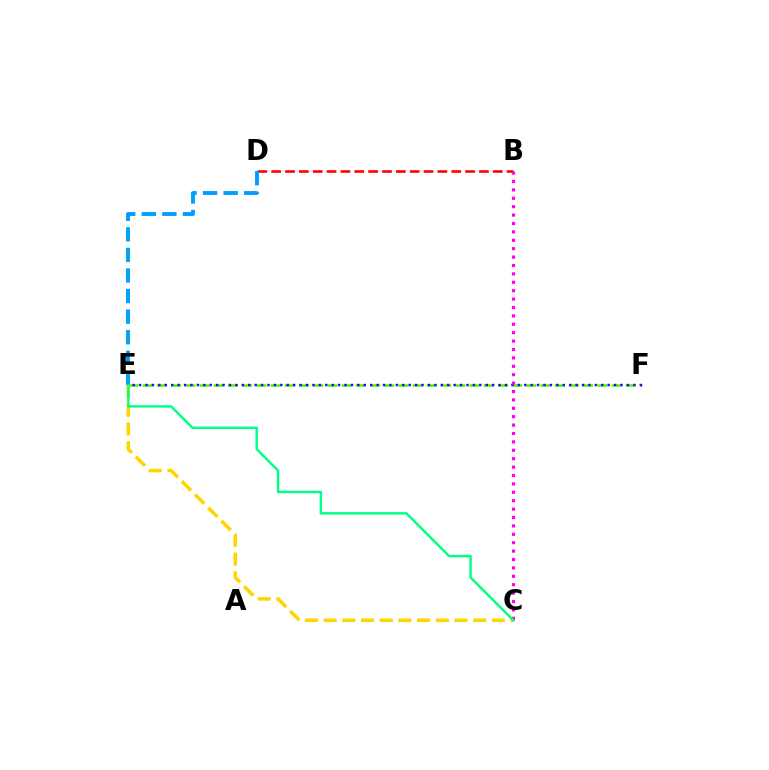{('E', 'F'): [{'color': '#4fff00', 'line_style': 'dashed', 'thickness': 1.93}, {'color': '#3700ff', 'line_style': 'dotted', 'thickness': 1.74}], ('B', 'D'): [{'color': '#ff0000', 'line_style': 'dashed', 'thickness': 1.88}], ('B', 'C'): [{'color': '#ff00ed', 'line_style': 'dotted', 'thickness': 2.28}], ('C', 'E'): [{'color': '#ffd500', 'line_style': 'dashed', 'thickness': 2.54}, {'color': '#00ff86', 'line_style': 'solid', 'thickness': 1.74}], ('D', 'E'): [{'color': '#009eff', 'line_style': 'dashed', 'thickness': 2.79}]}